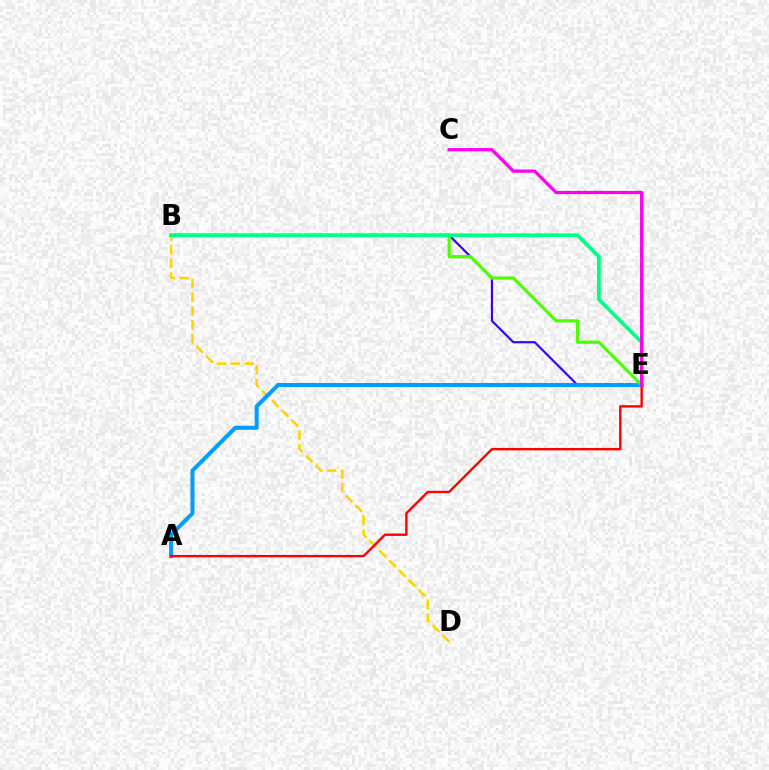{('B', 'D'): [{'color': '#ffd500', 'line_style': 'dashed', 'thickness': 1.88}], ('B', 'E'): [{'color': '#3700ff', 'line_style': 'solid', 'thickness': 1.56}, {'color': '#4fff00', 'line_style': 'solid', 'thickness': 2.3}, {'color': '#00ff86', 'line_style': 'solid', 'thickness': 2.7}], ('A', 'E'): [{'color': '#009eff', 'line_style': 'solid', 'thickness': 2.92}, {'color': '#ff0000', 'line_style': 'solid', 'thickness': 1.72}], ('C', 'E'): [{'color': '#ff00ed', 'line_style': 'solid', 'thickness': 2.34}]}